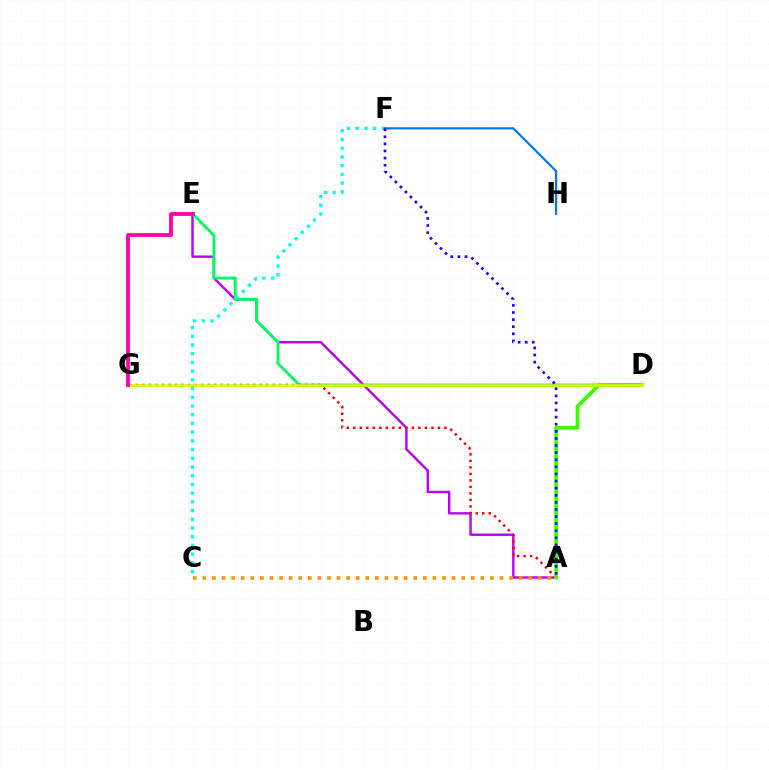{('A', 'E'): [{'color': '#b900ff', 'line_style': 'solid', 'thickness': 1.74}], ('D', 'E'): [{'color': '#00ff5c', 'line_style': 'solid', 'thickness': 2.05}], ('A', 'G'): [{'color': '#ff0000', 'line_style': 'dotted', 'thickness': 1.77}], ('C', 'F'): [{'color': '#00fff6', 'line_style': 'dotted', 'thickness': 2.37}], ('A', 'D'): [{'color': '#3dff00', 'line_style': 'solid', 'thickness': 2.69}], ('D', 'G'): [{'color': '#d1ff00', 'line_style': 'solid', 'thickness': 1.87}], ('F', 'H'): [{'color': '#0074ff', 'line_style': 'solid', 'thickness': 1.55}], ('E', 'G'): [{'color': '#ff00ac', 'line_style': 'solid', 'thickness': 2.73}], ('A', 'F'): [{'color': '#2500ff', 'line_style': 'dotted', 'thickness': 1.93}], ('A', 'C'): [{'color': '#ff9400', 'line_style': 'dotted', 'thickness': 2.6}]}